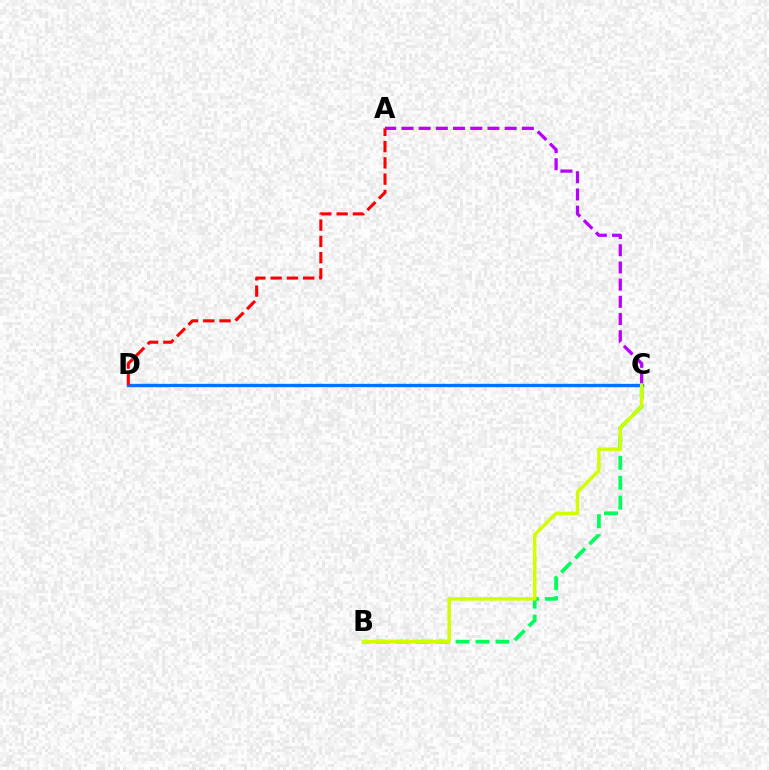{('A', 'C'): [{'color': '#b900ff', 'line_style': 'dashed', 'thickness': 2.34}], ('B', 'C'): [{'color': '#00ff5c', 'line_style': 'dashed', 'thickness': 2.71}, {'color': '#d1ff00', 'line_style': 'solid', 'thickness': 2.51}], ('C', 'D'): [{'color': '#0074ff', 'line_style': 'solid', 'thickness': 2.41}], ('A', 'D'): [{'color': '#ff0000', 'line_style': 'dashed', 'thickness': 2.21}]}